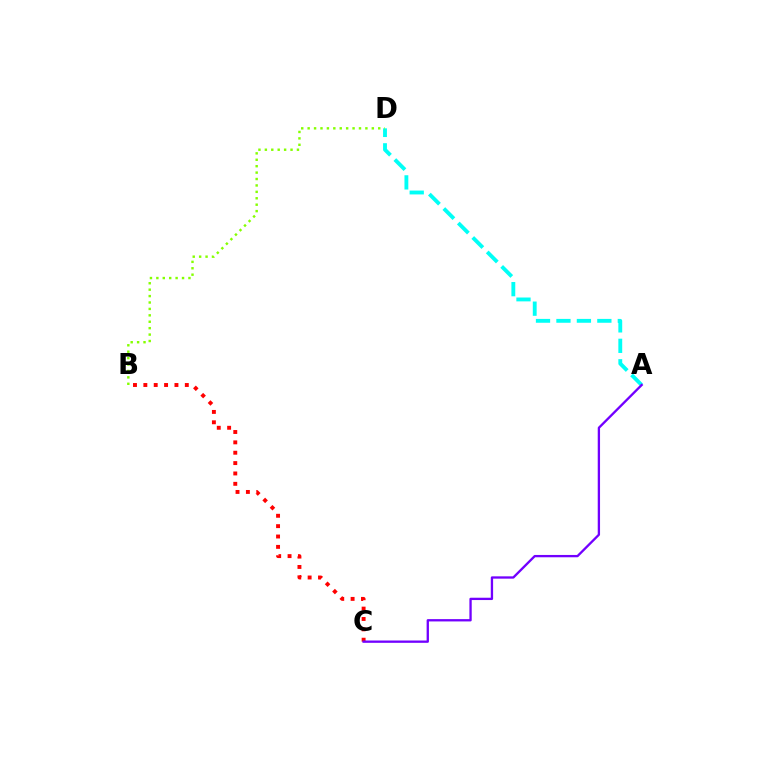{('B', 'C'): [{'color': '#ff0000', 'line_style': 'dotted', 'thickness': 2.82}], ('A', 'D'): [{'color': '#00fff6', 'line_style': 'dashed', 'thickness': 2.78}], ('A', 'C'): [{'color': '#7200ff', 'line_style': 'solid', 'thickness': 1.67}], ('B', 'D'): [{'color': '#84ff00', 'line_style': 'dotted', 'thickness': 1.74}]}